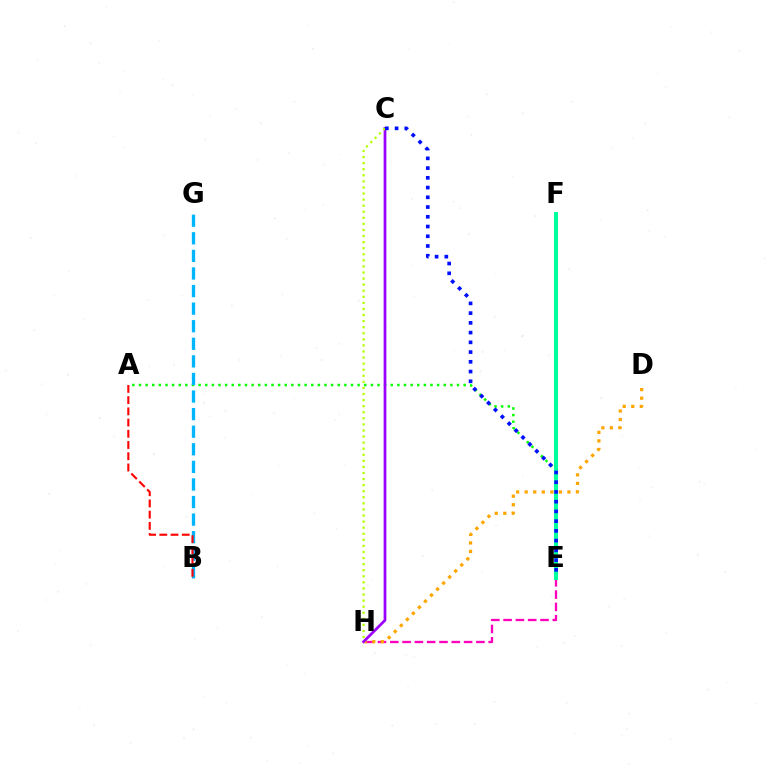{('A', 'E'): [{'color': '#08ff00', 'line_style': 'dotted', 'thickness': 1.8}], ('E', 'H'): [{'color': '#ff00bd', 'line_style': 'dashed', 'thickness': 1.67}], ('B', 'G'): [{'color': '#00b5ff', 'line_style': 'dashed', 'thickness': 2.39}], ('D', 'H'): [{'color': '#ffa500', 'line_style': 'dotted', 'thickness': 2.32}], ('C', 'H'): [{'color': '#9b00ff', 'line_style': 'solid', 'thickness': 1.97}, {'color': '#b3ff00', 'line_style': 'dotted', 'thickness': 1.65}], ('A', 'B'): [{'color': '#ff0000', 'line_style': 'dashed', 'thickness': 1.52}], ('E', 'F'): [{'color': '#00ff9d', 'line_style': 'solid', 'thickness': 2.94}], ('C', 'E'): [{'color': '#0010ff', 'line_style': 'dotted', 'thickness': 2.65}]}